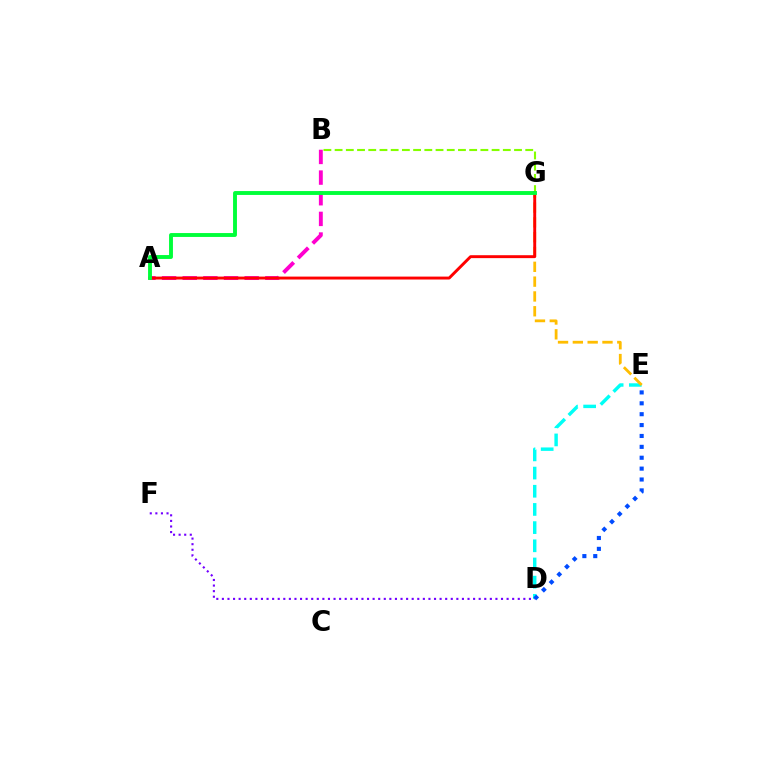{('D', 'E'): [{'color': '#00fff6', 'line_style': 'dashed', 'thickness': 2.47}, {'color': '#004bff', 'line_style': 'dotted', 'thickness': 2.96}], ('E', 'G'): [{'color': '#ffbd00', 'line_style': 'dashed', 'thickness': 2.01}], ('B', 'G'): [{'color': '#84ff00', 'line_style': 'dashed', 'thickness': 1.52}], ('A', 'B'): [{'color': '#ff00cf', 'line_style': 'dashed', 'thickness': 2.81}], ('A', 'G'): [{'color': '#ff0000', 'line_style': 'solid', 'thickness': 2.1}, {'color': '#00ff39', 'line_style': 'solid', 'thickness': 2.79}], ('D', 'F'): [{'color': '#7200ff', 'line_style': 'dotted', 'thickness': 1.52}]}